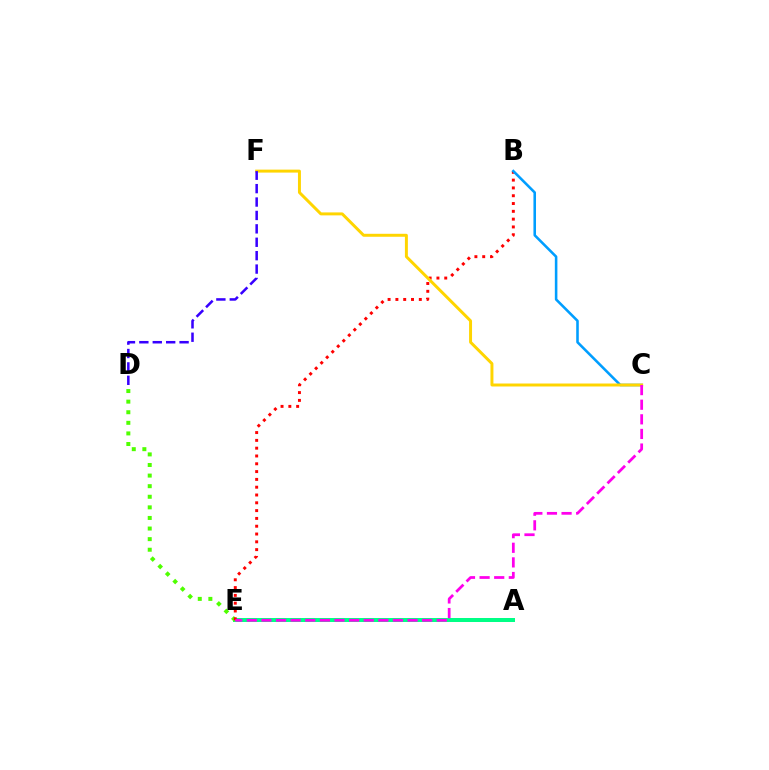{('A', 'E'): [{'color': '#00ff86', 'line_style': 'solid', 'thickness': 2.87}], ('D', 'E'): [{'color': '#4fff00', 'line_style': 'dotted', 'thickness': 2.88}], ('B', 'E'): [{'color': '#ff0000', 'line_style': 'dotted', 'thickness': 2.12}], ('B', 'C'): [{'color': '#009eff', 'line_style': 'solid', 'thickness': 1.85}], ('C', 'F'): [{'color': '#ffd500', 'line_style': 'solid', 'thickness': 2.14}], ('D', 'F'): [{'color': '#3700ff', 'line_style': 'dashed', 'thickness': 1.82}], ('C', 'E'): [{'color': '#ff00ed', 'line_style': 'dashed', 'thickness': 1.99}]}